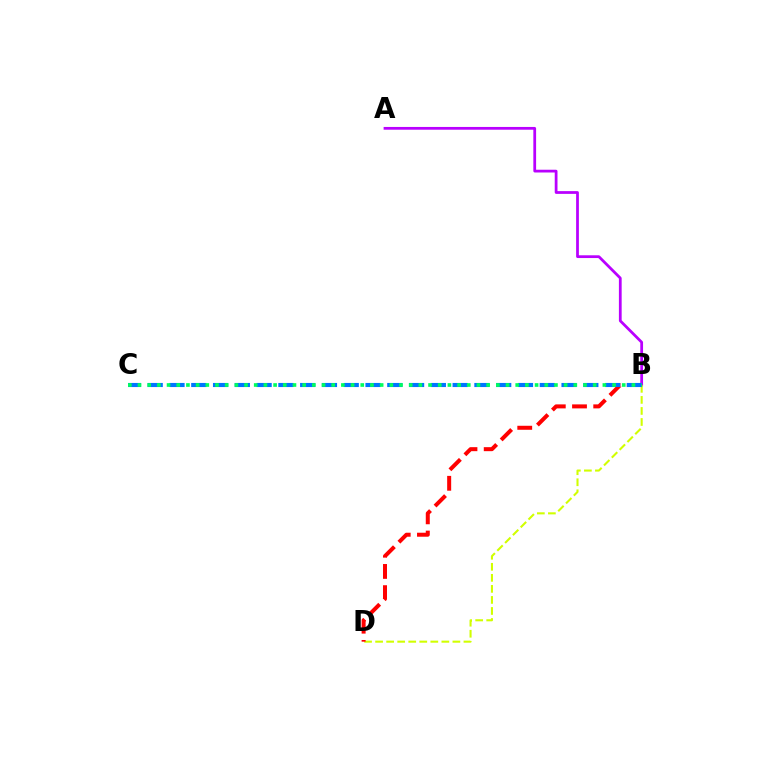{('A', 'B'): [{'color': '#b900ff', 'line_style': 'solid', 'thickness': 1.99}], ('B', 'D'): [{'color': '#d1ff00', 'line_style': 'dashed', 'thickness': 1.5}, {'color': '#ff0000', 'line_style': 'dashed', 'thickness': 2.88}], ('B', 'C'): [{'color': '#0074ff', 'line_style': 'dashed', 'thickness': 2.96}, {'color': '#00ff5c', 'line_style': 'dotted', 'thickness': 2.63}]}